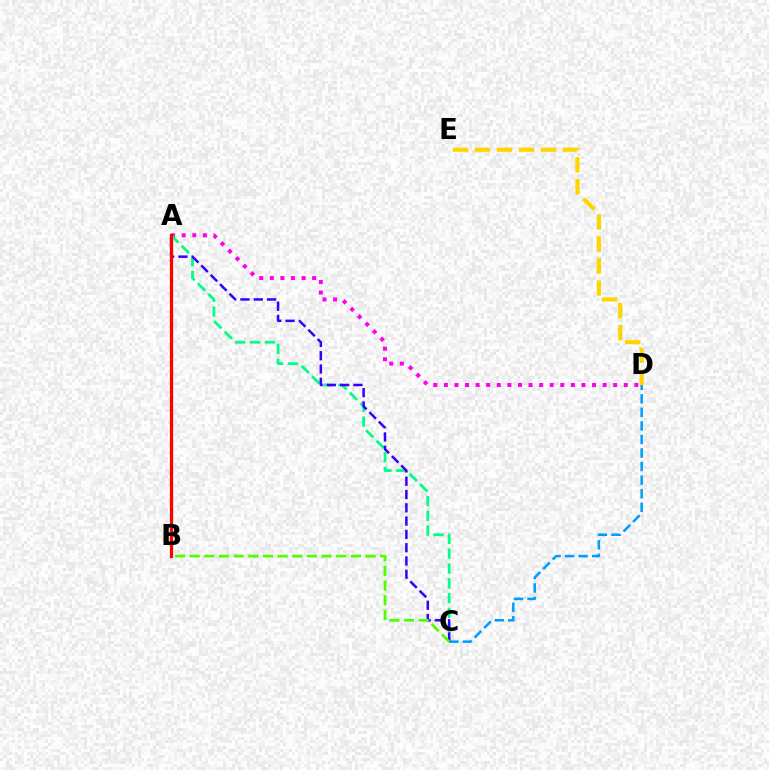{('A', 'D'): [{'color': '#ff00ed', 'line_style': 'dotted', 'thickness': 2.88}], ('C', 'D'): [{'color': '#009eff', 'line_style': 'dashed', 'thickness': 1.84}], ('A', 'C'): [{'color': '#00ff86', 'line_style': 'dashed', 'thickness': 2.01}, {'color': '#3700ff', 'line_style': 'dashed', 'thickness': 1.81}], ('B', 'C'): [{'color': '#4fff00', 'line_style': 'dashed', 'thickness': 1.99}], ('D', 'E'): [{'color': '#ffd500', 'line_style': 'dashed', 'thickness': 2.99}], ('A', 'B'): [{'color': '#ff0000', 'line_style': 'solid', 'thickness': 2.33}]}